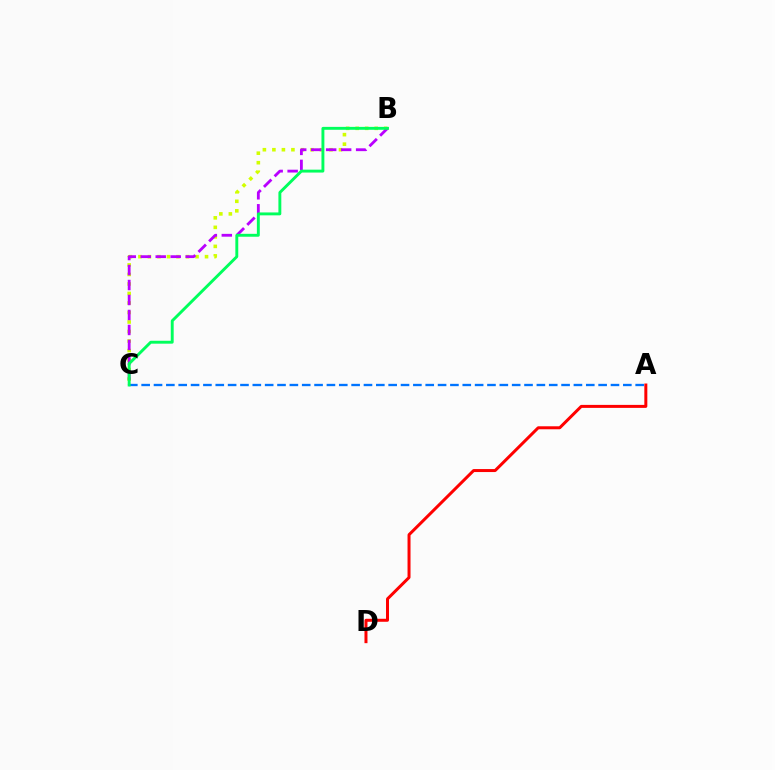{('B', 'C'): [{'color': '#d1ff00', 'line_style': 'dotted', 'thickness': 2.58}, {'color': '#b900ff', 'line_style': 'dashed', 'thickness': 2.03}, {'color': '#00ff5c', 'line_style': 'solid', 'thickness': 2.09}], ('A', 'D'): [{'color': '#ff0000', 'line_style': 'solid', 'thickness': 2.15}], ('A', 'C'): [{'color': '#0074ff', 'line_style': 'dashed', 'thickness': 1.68}]}